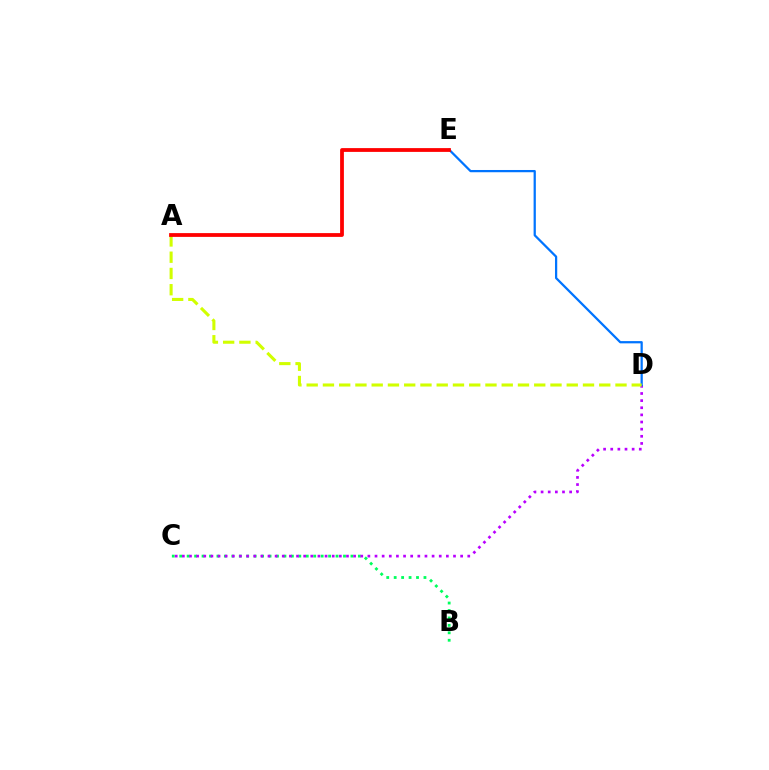{('B', 'C'): [{'color': '#00ff5c', 'line_style': 'dotted', 'thickness': 2.02}], ('C', 'D'): [{'color': '#b900ff', 'line_style': 'dotted', 'thickness': 1.94}], ('D', 'E'): [{'color': '#0074ff', 'line_style': 'solid', 'thickness': 1.62}], ('A', 'D'): [{'color': '#d1ff00', 'line_style': 'dashed', 'thickness': 2.21}], ('A', 'E'): [{'color': '#ff0000', 'line_style': 'solid', 'thickness': 2.72}]}